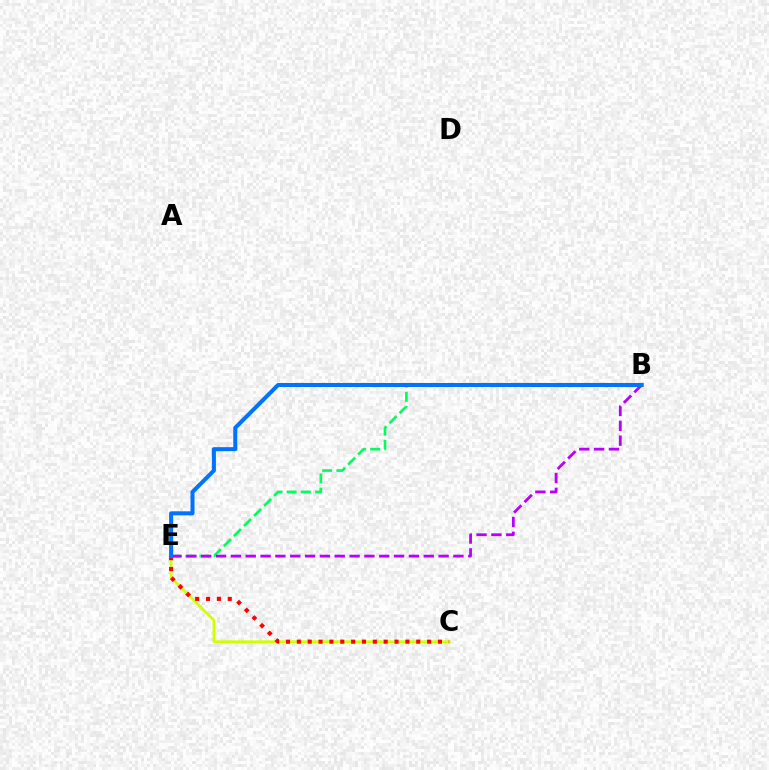{('B', 'E'): [{'color': '#00ff5c', 'line_style': 'dashed', 'thickness': 1.93}, {'color': '#b900ff', 'line_style': 'dashed', 'thickness': 2.02}, {'color': '#0074ff', 'line_style': 'solid', 'thickness': 2.9}], ('C', 'E'): [{'color': '#d1ff00', 'line_style': 'solid', 'thickness': 1.92}, {'color': '#ff0000', 'line_style': 'dotted', 'thickness': 2.95}]}